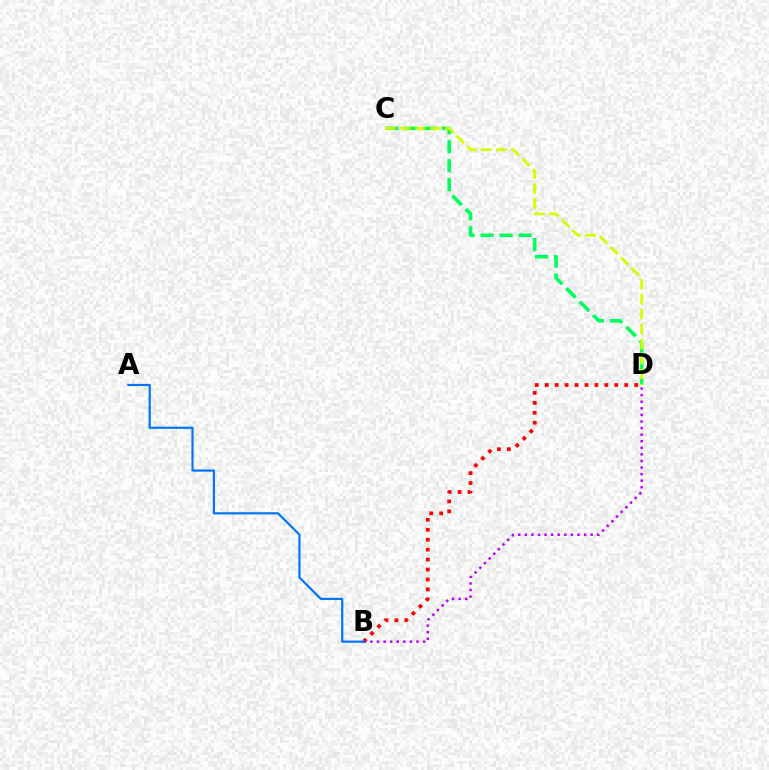{('C', 'D'): [{'color': '#00ff5c', 'line_style': 'dashed', 'thickness': 2.58}, {'color': '#d1ff00', 'line_style': 'dashed', 'thickness': 2.04}], ('B', 'D'): [{'color': '#ff0000', 'line_style': 'dotted', 'thickness': 2.7}, {'color': '#b900ff', 'line_style': 'dotted', 'thickness': 1.79}], ('A', 'B'): [{'color': '#0074ff', 'line_style': 'solid', 'thickness': 1.57}]}